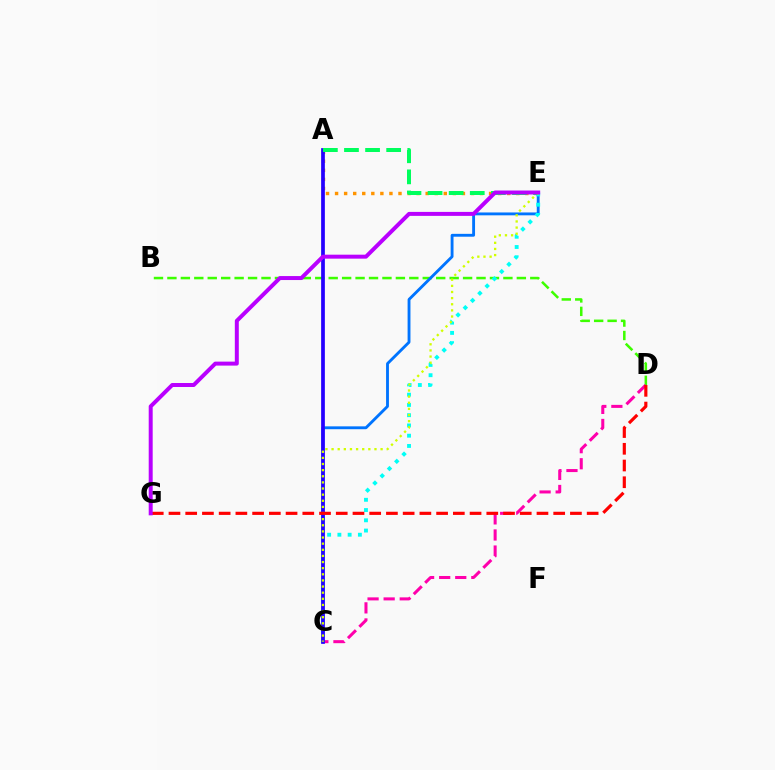{('B', 'D'): [{'color': '#3dff00', 'line_style': 'dashed', 'thickness': 1.83}], ('C', 'D'): [{'color': '#ff00ac', 'line_style': 'dashed', 'thickness': 2.18}], ('A', 'E'): [{'color': '#ff9400', 'line_style': 'dotted', 'thickness': 2.46}, {'color': '#00ff5c', 'line_style': 'dashed', 'thickness': 2.87}], ('C', 'E'): [{'color': '#0074ff', 'line_style': 'solid', 'thickness': 2.06}, {'color': '#00fff6', 'line_style': 'dotted', 'thickness': 2.79}, {'color': '#d1ff00', 'line_style': 'dotted', 'thickness': 1.66}], ('A', 'C'): [{'color': '#2500ff', 'line_style': 'solid', 'thickness': 2.68}], ('D', 'G'): [{'color': '#ff0000', 'line_style': 'dashed', 'thickness': 2.27}], ('E', 'G'): [{'color': '#b900ff', 'line_style': 'solid', 'thickness': 2.86}]}